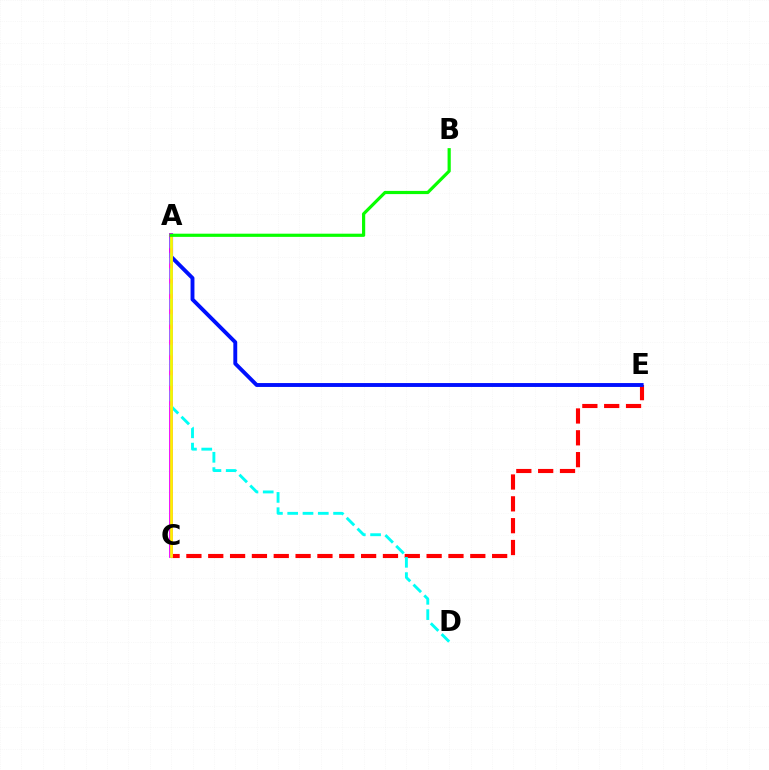{('C', 'E'): [{'color': '#ff0000', 'line_style': 'dashed', 'thickness': 2.97}], ('A', 'E'): [{'color': '#0010ff', 'line_style': 'solid', 'thickness': 2.8}], ('A', 'C'): [{'color': '#ee00ff', 'line_style': 'solid', 'thickness': 2.74}, {'color': '#fcf500', 'line_style': 'solid', 'thickness': 1.98}], ('A', 'D'): [{'color': '#00fff6', 'line_style': 'dashed', 'thickness': 2.08}], ('A', 'B'): [{'color': '#08ff00', 'line_style': 'solid', 'thickness': 2.29}]}